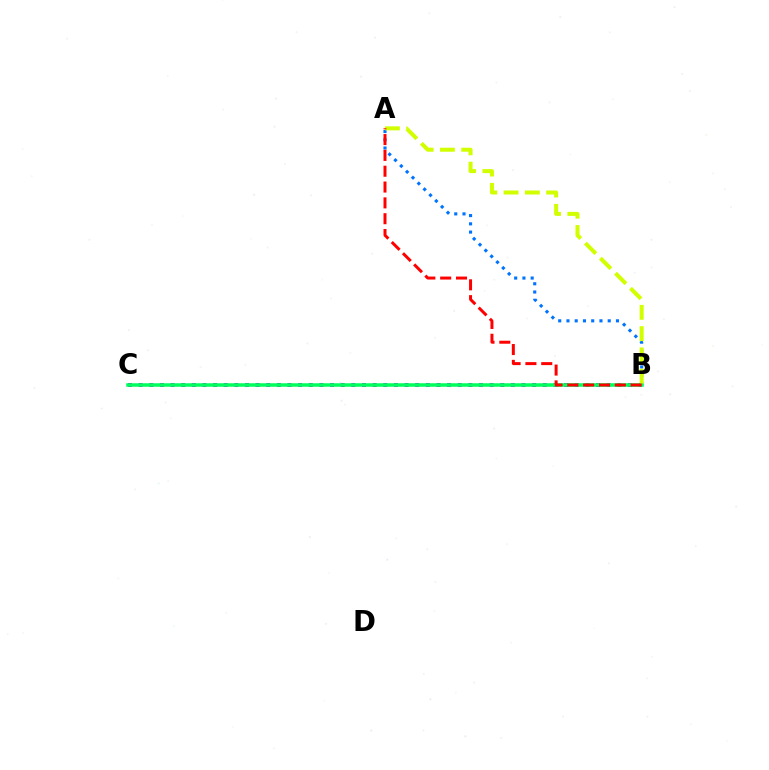{('B', 'C'): [{'color': '#b900ff', 'line_style': 'dotted', 'thickness': 2.89}, {'color': '#00ff5c', 'line_style': 'solid', 'thickness': 2.55}], ('A', 'B'): [{'color': '#0074ff', 'line_style': 'dotted', 'thickness': 2.24}, {'color': '#d1ff00', 'line_style': 'dashed', 'thickness': 2.89}, {'color': '#ff0000', 'line_style': 'dashed', 'thickness': 2.15}]}